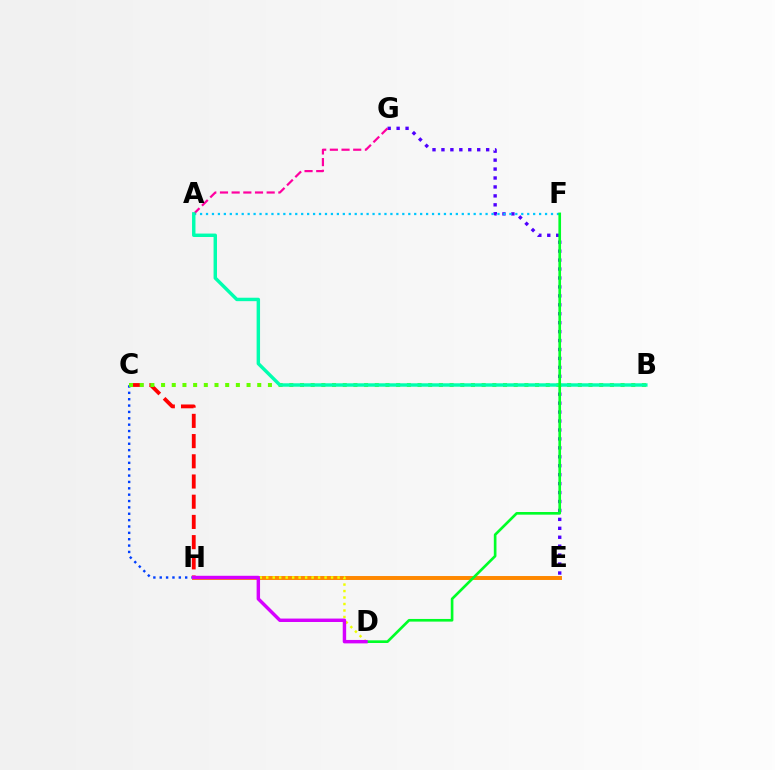{('E', 'G'): [{'color': '#4f00ff', 'line_style': 'dotted', 'thickness': 2.43}], ('A', 'F'): [{'color': '#00c7ff', 'line_style': 'dotted', 'thickness': 1.62}], ('C', 'H'): [{'color': '#003fff', 'line_style': 'dotted', 'thickness': 1.73}, {'color': '#ff0000', 'line_style': 'dashed', 'thickness': 2.75}], ('E', 'H'): [{'color': '#ff8800', 'line_style': 'solid', 'thickness': 2.84}], ('D', 'H'): [{'color': '#eeff00', 'line_style': 'dotted', 'thickness': 1.76}, {'color': '#d600ff', 'line_style': 'solid', 'thickness': 2.47}], ('B', 'C'): [{'color': '#66ff00', 'line_style': 'dotted', 'thickness': 2.9}], ('A', 'G'): [{'color': '#ff00a0', 'line_style': 'dashed', 'thickness': 1.59}], ('A', 'B'): [{'color': '#00ffaf', 'line_style': 'solid', 'thickness': 2.47}], ('D', 'F'): [{'color': '#00ff27', 'line_style': 'solid', 'thickness': 1.91}]}